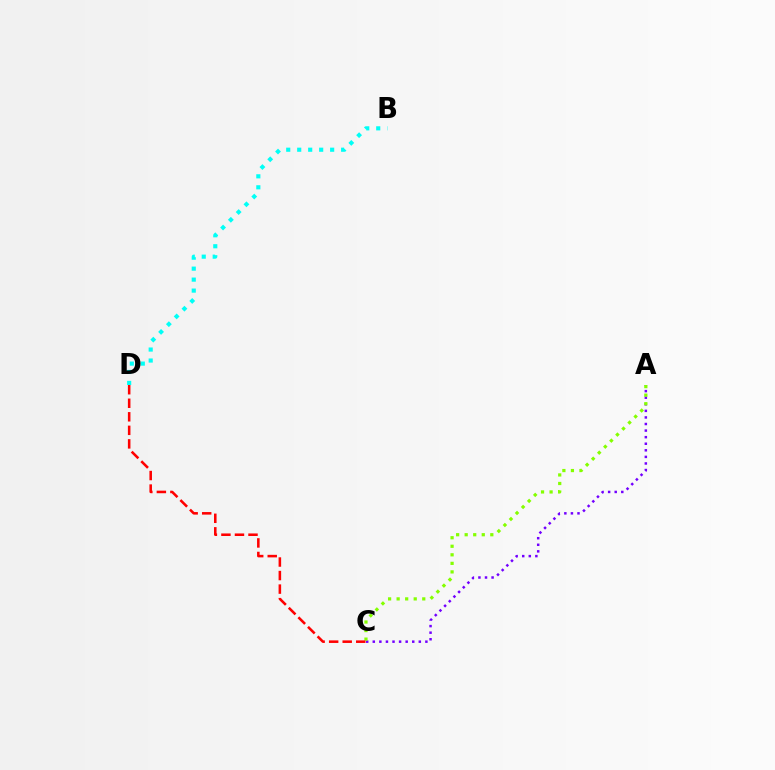{('A', 'C'): [{'color': '#7200ff', 'line_style': 'dotted', 'thickness': 1.79}, {'color': '#84ff00', 'line_style': 'dotted', 'thickness': 2.32}], ('B', 'D'): [{'color': '#00fff6', 'line_style': 'dotted', 'thickness': 2.98}], ('C', 'D'): [{'color': '#ff0000', 'line_style': 'dashed', 'thickness': 1.84}]}